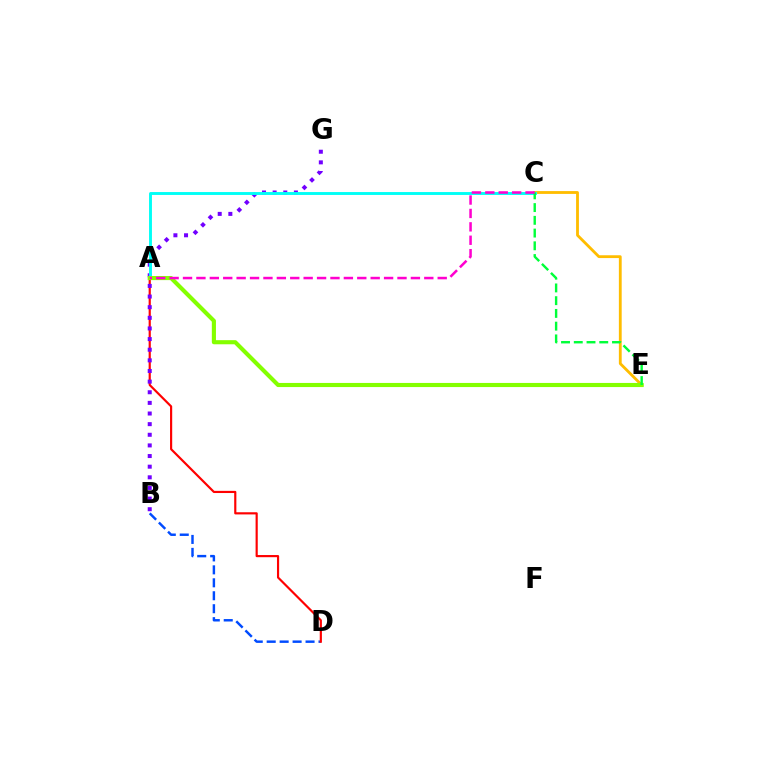{('B', 'D'): [{'color': '#004bff', 'line_style': 'dashed', 'thickness': 1.76}], ('A', 'D'): [{'color': '#ff0000', 'line_style': 'solid', 'thickness': 1.56}], ('C', 'E'): [{'color': '#ffbd00', 'line_style': 'solid', 'thickness': 2.03}, {'color': '#00ff39', 'line_style': 'dashed', 'thickness': 1.73}], ('B', 'G'): [{'color': '#7200ff', 'line_style': 'dotted', 'thickness': 2.89}], ('A', 'C'): [{'color': '#00fff6', 'line_style': 'solid', 'thickness': 2.09}, {'color': '#ff00cf', 'line_style': 'dashed', 'thickness': 1.82}], ('A', 'E'): [{'color': '#84ff00', 'line_style': 'solid', 'thickness': 2.97}]}